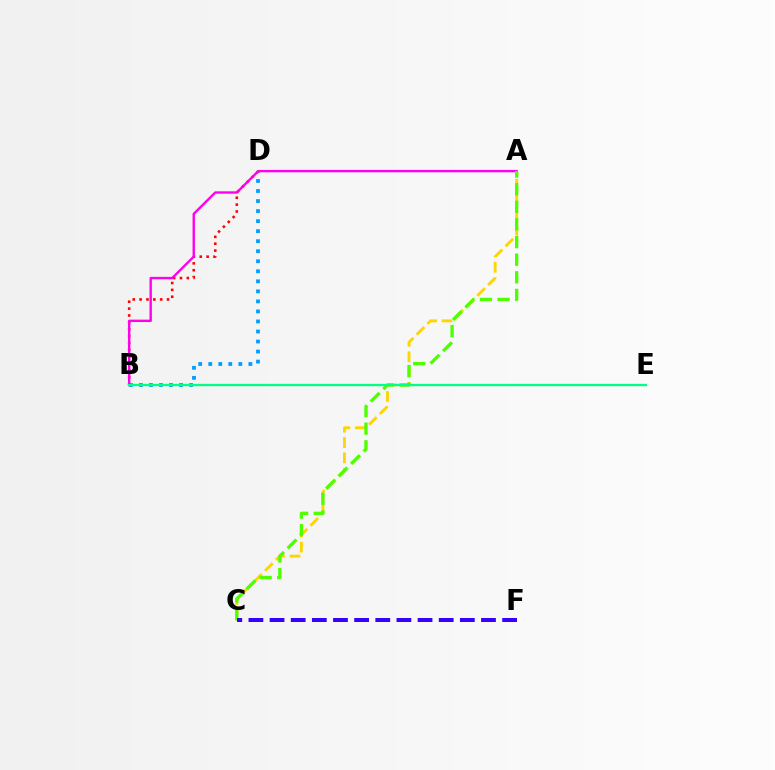{('B', 'D'): [{'color': '#ff0000', 'line_style': 'dotted', 'thickness': 1.86}, {'color': '#009eff', 'line_style': 'dotted', 'thickness': 2.73}], ('A', 'C'): [{'color': '#ffd500', 'line_style': 'dashed', 'thickness': 2.08}, {'color': '#4fff00', 'line_style': 'dashed', 'thickness': 2.39}], ('A', 'B'): [{'color': '#ff00ed', 'line_style': 'solid', 'thickness': 1.72}], ('B', 'E'): [{'color': '#00ff86', 'line_style': 'solid', 'thickness': 1.66}], ('C', 'F'): [{'color': '#3700ff', 'line_style': 'dashed', 'thickness': 2.87}]}